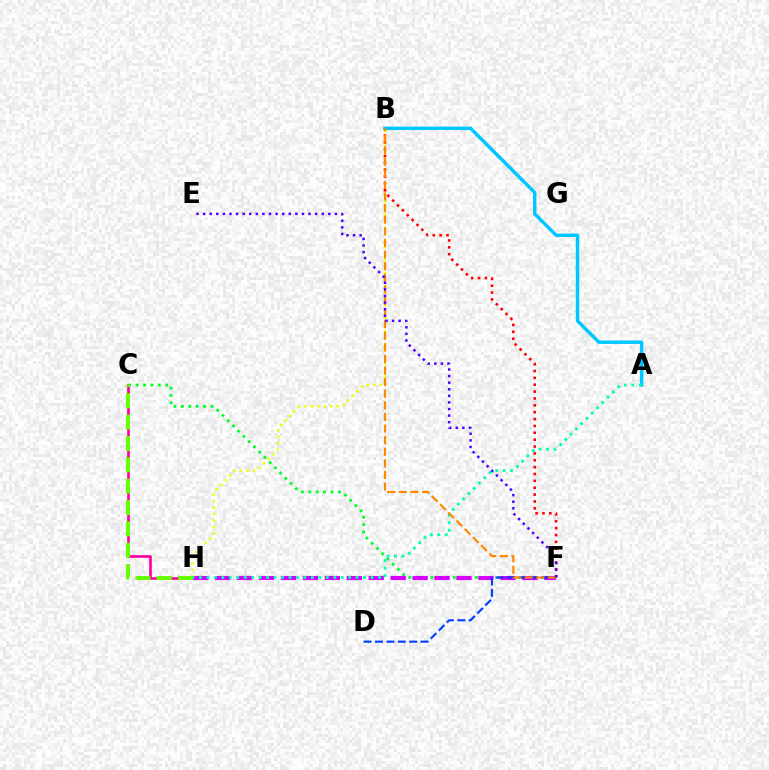{('C', 'H'): [{'color': '#ff00a0', 'line_style': 'solid', 'thickness': 1.92}, {'color': '#66ff00', 'line_style': 'dashed', 'thickness': 2.9}], ('B', 'H'): [{'color': '#eeff00', 'line_style': 'dotted', 'thickness': 1.76}], ('B', 'F'): [{'color': '#ff0000', 'line_style': 'dotted', 'thickness': 1.87}, {'color': '#ff8800', 'line_style': 'dashed', 'thickness': 1.58}], ('C', 'F'): [{'color': '#00ff27', 'line_style': 'dotted', 'thickness': 2.01}], ('F', 'H'): [{'color': '#d600ff', 'line_style': 'dashed', 'thickness': 2.98}], ('A', 'B'): [{'color': '#00c7ff', 'line_style': 'solid', 'thickness': 2.48}], ('D', 'F'): [{'color': '#003fff', 'line_style': 'dashed', 'thickness': 1.55}], ('A', 'H'): [{'color': '#00ffaf', 'line_style': 'dotted', 'thickness': 2.03}], ('E', 'F'): [{'color': '#4f00ff', 'line_style': 'dotted', 'thickness': 1.79}]}